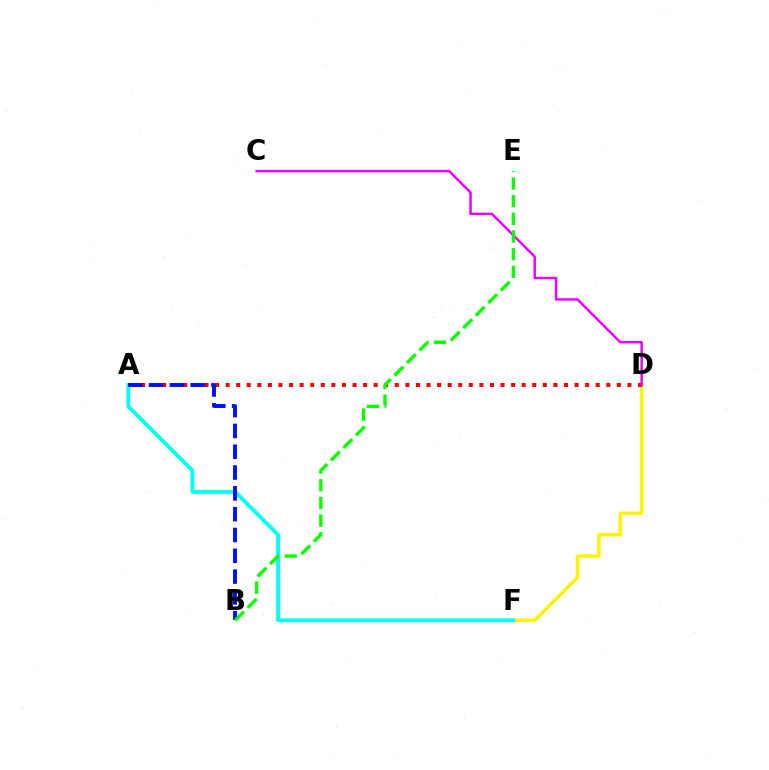{('D', 'F'): [{'color': '#fcf500', 'line_style': 'solid', 'thickness': 2.51}], ('A', 'F'): [{'color': '#00fff6', 'line_style': 'solid', 'thickness': 2.72}], ('A', 'D'): [{'color': '#ff0000', 'line_style': 'dotted', 'thickness': 2.87}], ('C', 'D'): [{'color': '#ee00ff', 'line_style': 'solid', 'thickness': 1.77}], ('A', 'B'): [{'color': '#0010ff', 'line_style': 'dashed', 'thickness': 2.83}], ('B', 'E'): [{'color': '#08ff00', 'line_style': 'dashed', 'thickness': 2.4}]}